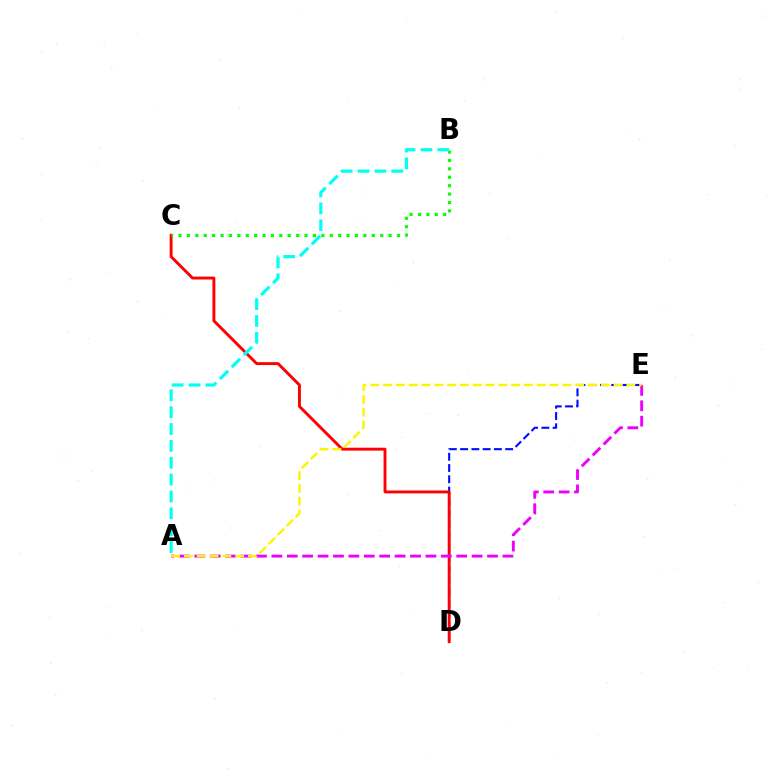{('D', 'E'): [{'color': '#0010ff', 'line_style': 'dashed', 'thickness': 1.53}], ('C', 'D'): [{'color': '#ff0000', 'line_style': 'solid', 'thickness': 2.09}], ('A', 'E'): [{'color': '#ee00ff', 'line_style': 'dashed', 'thickness': 2.09}, {'color': '#fcf500', 'line_style': 'dashed', 'thickness': 1.74}], ('B', 'C'): [{'color': '#08ff00', 'line_style': 'dotted', 'thickness': 2.28}], ('A', 'B'): [{'color': '#00fff6', 'line_style': 'dashed', 'thickness': 2.29}]}